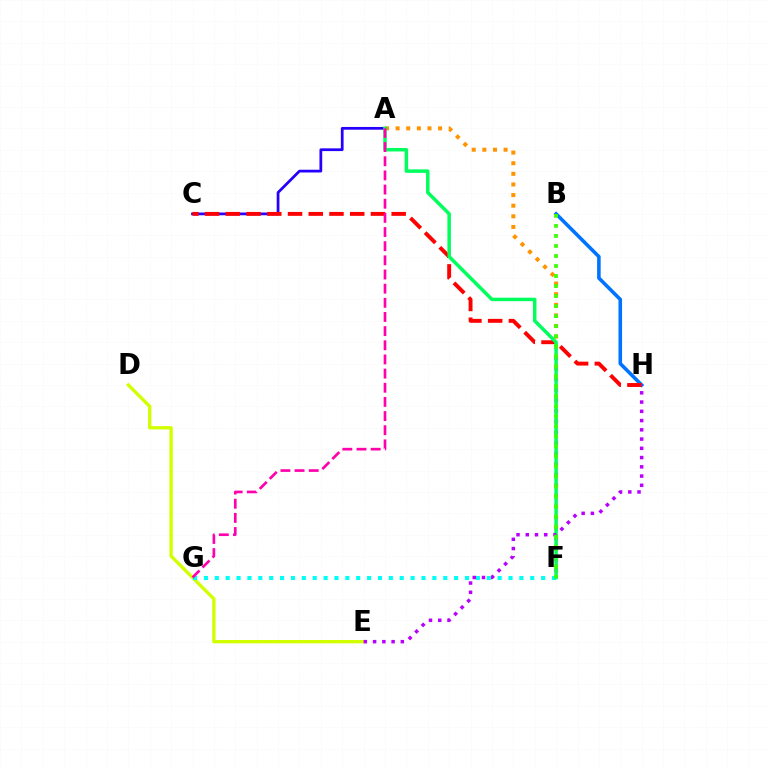{('B', 'H'): [{'color': '#0074ff', 'line_style': 'solid', 'thickness': 2.58}], ('A', 'F'): [{'color': '#ff9400', 'line_style': 'dotted', 'thickness': 2.89}, {'color': '#00ff5c', 'line_style': 'solid', 'thickness': 2.51}], ('D', 'E'): [{'color': '#d1ff00', 'line_style': 'solid', 'thickness': 2.4}], ('A', 'C'): [{'color': '#2500ff', 'line_style': 'solid', 'thickness': 1.98}], ('C', 'H'): [{'color': '#ff0000', 'line_style': 'dashed', 'thickness': 2.82}], ('F', 'G'): [{'color': '#00fff6', 'line_style': 'dotted', 'thickness': 2.96}], ('E', 'H'): [{'color': '#b900ff', 'line_style': 'dotted', 'thickness': 2.51}], ('B', 'F'): [{'color': '#3dff00', 'line_style': 'dotted', 'thickness': 2.72}], ('A', 'G'): [{'color': '#ff00ac', 'line_style': 'dashed', 'thickness': 1.92}]}